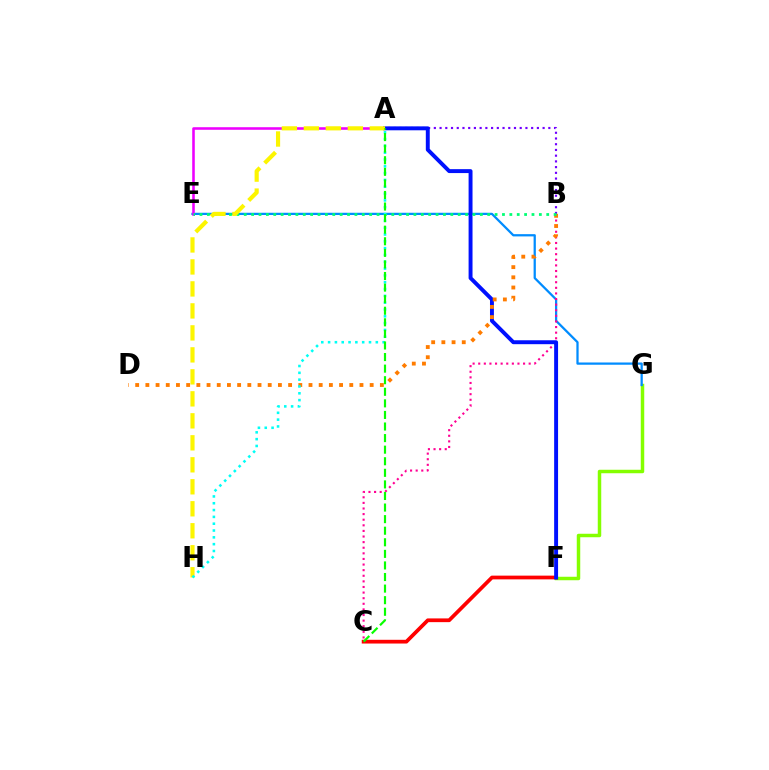{('F', 'G'): [{'color': '#84ff00', 'line_style': 'solid', 'thickness': 2.5}], ('E', 'G'): [{'color': '#008cff', 'line_style': 'solid', 'thickness': 1.62}], ('A', 'B'): [{'color': '#7200ff', 'line_style': 'dotted', 'thickness': 1.56}], ('B', 'C'): [{'color': '#ff0094', 'line_style': 'dotted', 'thickness': 1.52}], ('C', 'F'): [{'color': '#ff0000', 'line_style': 'solid', 'thickness': 2.69}], ('A', 'E'): [{'color': '#ee00ff', 'line_style': 'solid', 'thickness': 1.85}], ('A', 'F'): [{'color': '#0010ff', 'line_style': 'solid', 'thickness': 2.82}], ('B', 'D'): [{'color': '#ff7c00', 'line_style': 'dotted', 'thickness': 2.77}], ('B', 'E'): [{'color': '#00ff74', 'line_style': 'dotted', 'thickness': 2.0}], ('A', 'H'): [{'color': '#fcf500', 'line_style': 'dashed', 'thickness': 2.99}, {'color': '#00fff6', 'line_style': 'dotted', 'thickness': 1.85}], ('A', 'C'): [{'color': '#08ff00', 'line_style': 'dashed', 'thickness': 1.57}]}